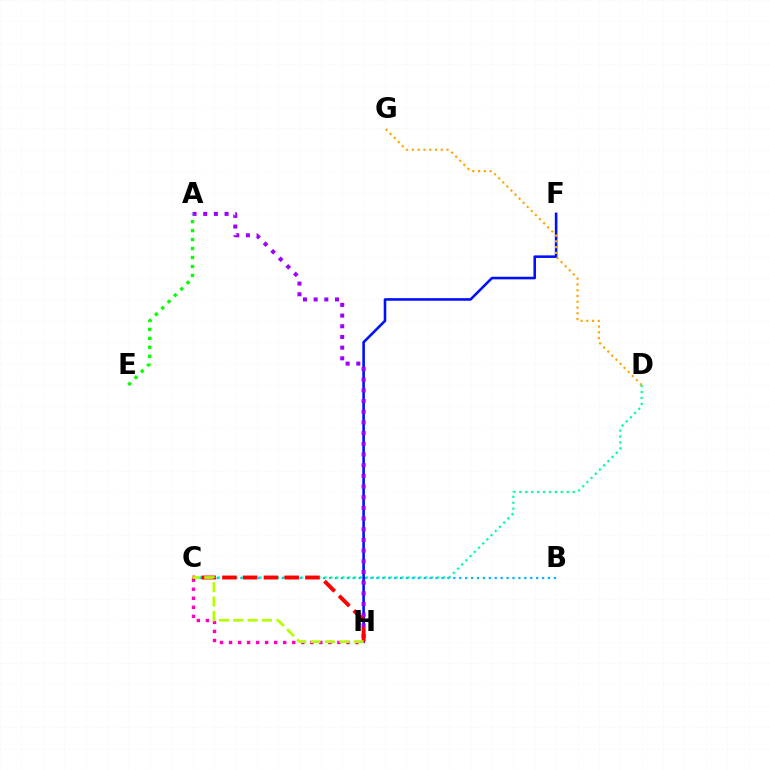{('B', 'C'): [{'color': '#00b5ff', 'line_style': 'dotted', 'thickness': 1.61}], ('F', 'H'): [{'color': '#0010ff', 'line_style': 'solid', 'thickness': 1.86}], ('D', 'G'): [{'color': '#ffa500', 'line_style': 'dotted', 'thickness': 1.57}], ('C', 'H'): [{'color': '#ff00bd', 'line_style': 'dotted', 'thickness': 2.45}, {'color': '#ff0000', 'line_style': 'dashed', 'thickness': 2.82}, {'color': '#b3ff00', 'line_style': 'dashed', 'thickness': 1.95}], ('A', 'H'): [{'color': '#9b00ff', 'line_style': 'dotted', 'thickness': 2.9}], ('A', 'E'): [{'color': '#08ff00', 'line_style': 'dotted', 'thickness': 2.44}], ('C', 'D'): [{'color': '#00ff9d', 'line_style': 'dotted', 'thickness': 1.61}]}